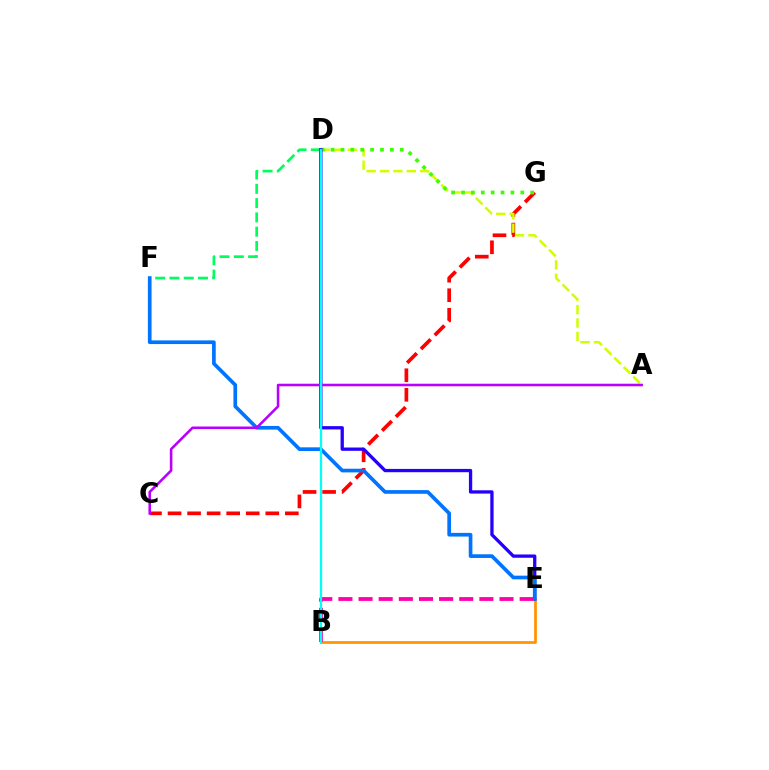{('C', 'G'): [{'color': '#ff0000', 'line_style': 'dashed', 'thickness': 2.66}], ('B', 'E'): [{'color': '#ff9400', 'line_style': 'solid', 'thickness': 1.96}, {'color': '#ff00ac', 'line_style': 'dashed', 'thickness': 2.74}], ('D', 'F'): [{'color': '#00ff5c', 'line_style': 'dashed', 'thickness': 1.94}], ('A', 'D'): [{'color': '#d1ff00', 'line_style': 'dashed', 'thickness': 1.82}], ('D', 'G'): [{'color': '#3dff00', 'line_style': 'dotted', 'thickness': 2.68}], ('D', 'E'): [{'color': '#2500ff', 'line_style': 'solid', 'thickness': 2.38}], ('E', 'F'): [{'color': '#0074ff', 'line_style': 'solid', 'thickness': 2.65}], ('A', 'C'): [{'color': '#b900ff', 'line_style': 'solid', 'thickness': 1.85}], ('B', 'D'): [{'color': '#00fff6', 'line_style': 'solid', 'thickness': 1.63}]}